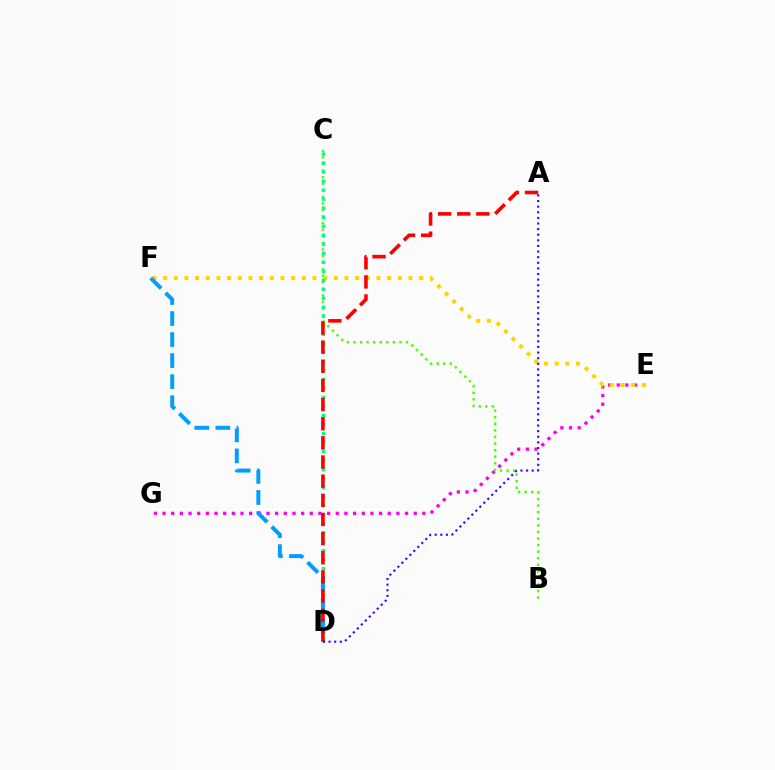{('E', 'G'): [{'color': '#ff00ed', 'line_style': 'dotted', 'thickness': 2.35}], ('B', 'C'): [{'color': '#4fff00', 'line_style': 'dotted', 'thickness': 1.79}], ('E', 'F'): [{'color': '#ffd500', 'line_style': 'dotted', 'thickness': 2.9}], ('C', 'D'): [{'color': '#00ff86', 'line_style': 'dotted', 'thickness': 2.45}], ('D', 'F'): [{'color': '#009eff', 'line_style': 'dashed', 'thickness': 2.86}], ('A', 'D'): [{'color': '#ff0000', 'line_style': 'dashed', 'thickness': 2.6}, {'color': '#3700ff', 'line_style': 'dotted', 'thickness': 1.52}]}